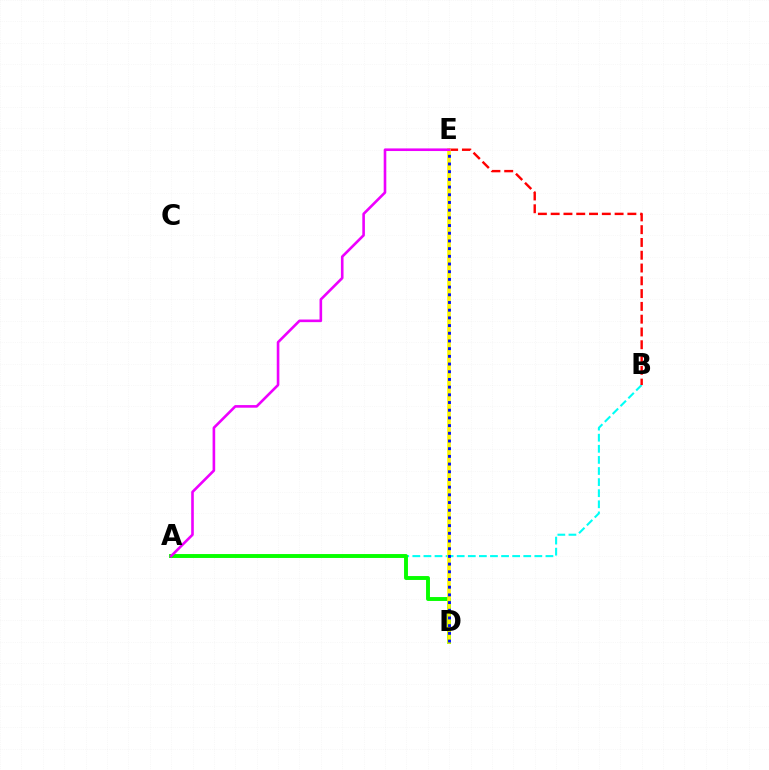{('A', 'B'): [{'color': '#00fff6', 'line_style': 'dashed', 'thickness': 1.51}], ('B', 'E'): [{'color': '#ff0000', 'line_style': 'dashed', 'thickness': 1.74}], ('A', 'D'): [{'color': '#08ff00', 'line_style': 'solid', 'thickness': 2.81}], ('D', 'E'): [{'color': '#fcf500', 'line_style': 'solid', 'thickness': 2.59}, {'color': '#0010ff', 'line_style': 'dotted', 'thickness': 2.09}], ('A', 'E'): [{'color': '#ee00ff', 'line_style': 'solid', 'thickness': 1.88}]}